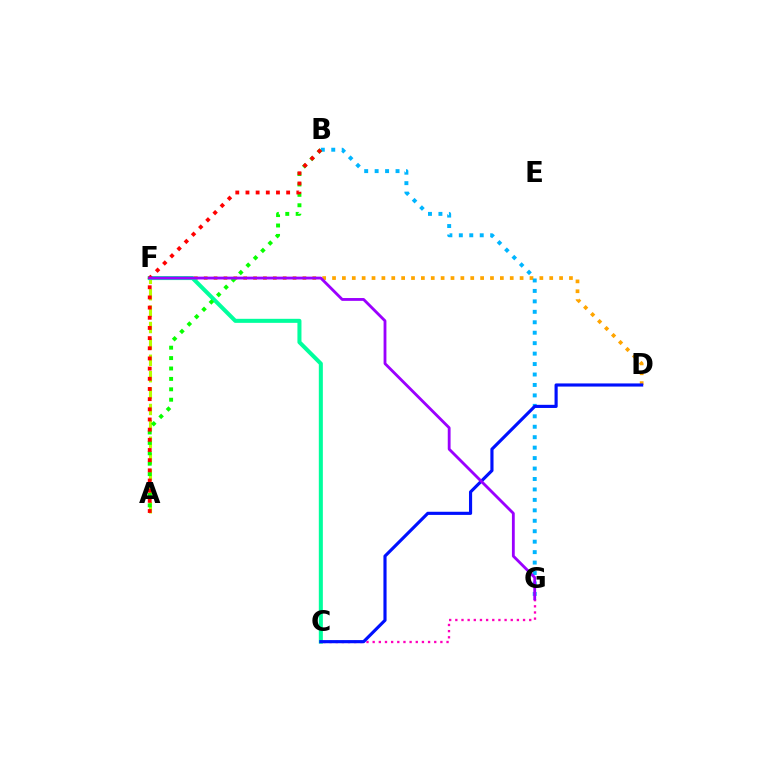{('D', 'F'): [{'color': '#ffa500', 'line_style': 'dotted', 'thickness': 2.68}], ('A', 'F'): [{'color': '#b3ff00', 'line_style': 'dashed', 'thickness': 2.23}], ('B', 'G'): [{'color': '#00b5ff', 'line_style': 'dotted', 'thickness': 2.84}], ('C', 'F'): [{'color': '#00ff9d', 'line_style': 'solid', 'thickness': 2.91}], ('A', 'B'): [{'color': '#08ff00', 'line_style': 'dotted', 'thickness': 2.83}, {'color': '#ff0000', 'line_style': 'dotted', 'thickness': 2.76}], ('C', 'G'): [{'color': '#ff00bd', 'line_style': 'dotted', 'thickness': 1.67}], ('C', 'D'): [{'color': '#0010ff', 'line_style': 'solid', 'thickness': 2.26}], ('F', 'G'): [{'color': '#9b00ff', 'line_style': 'solid', 'thickness': 2.04}]}